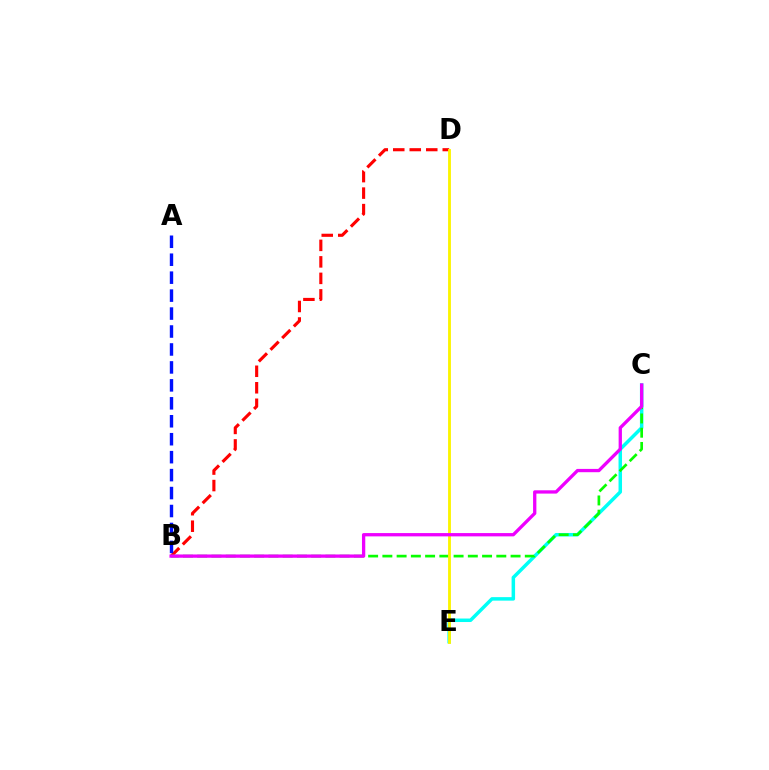{('C', 'E'): [{'color': '#00fff6', 'line_style': 'solid', 'thickness': 2.52}], ('B', 'D'): [{'color': '#ff0000', 'line_style': 'dashed', 'thickness': 2.24}], ('B', 'C'): [{'color': '#08ff00', 'line_style': 'dashed', 'thickness': 1.93}, {'color': '#ee00ff', 'line_style': 'solid', 'thickness': 2.37}], ('D', 'E'): [{'color': '#fcf500', 'line_style': 'solid', 'thickness': 2.05}], ('A', 'B'): [{'color': '#0010ff', 'line_style': 'dashed', 'thickness': 2.44}]}